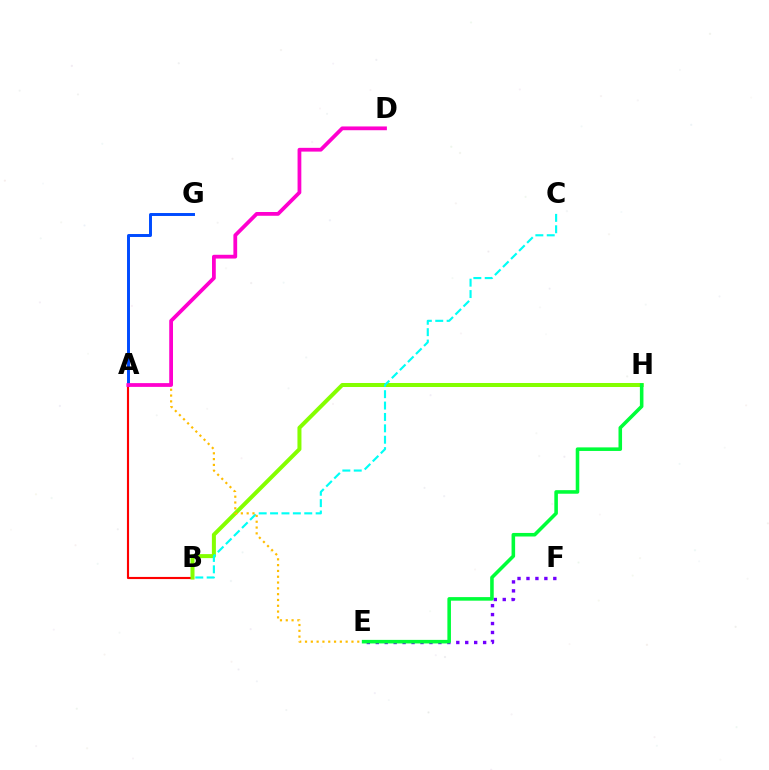{('A', 'B'): [{'color': '#ff0000', 'line_style': 'solid', 'thickness': 1.54}], ('A', 'G'): [{'color': '#004bff', 'line_style': 'solid', 'thickness': 2.13}], ('E', 'F'): [{'color': '#7200ff', 'line_style': 'dotted', 'thickness': 2.43}], ('B', 'H'): [{'color': '#84ff00', 'line_style': 'solid', 'thickness': 2.88}], ('B', 'C'): [{'color': '#00fff6', 'line_style': 'dashed', 'thickness': 1.55}], ('A', 'E'): [{'color': '#ffbd00', 'line_style': 'dotted', 'thickness': 1.58}], ('A', 'D'): [{'color': '#ff00cf', 'line_style': 'solid', 'thickness': 2.71}], ('E', 'H'): [{'color': '#00ff39', 'line_style': 'solid', 'thickness': 2.57}]}